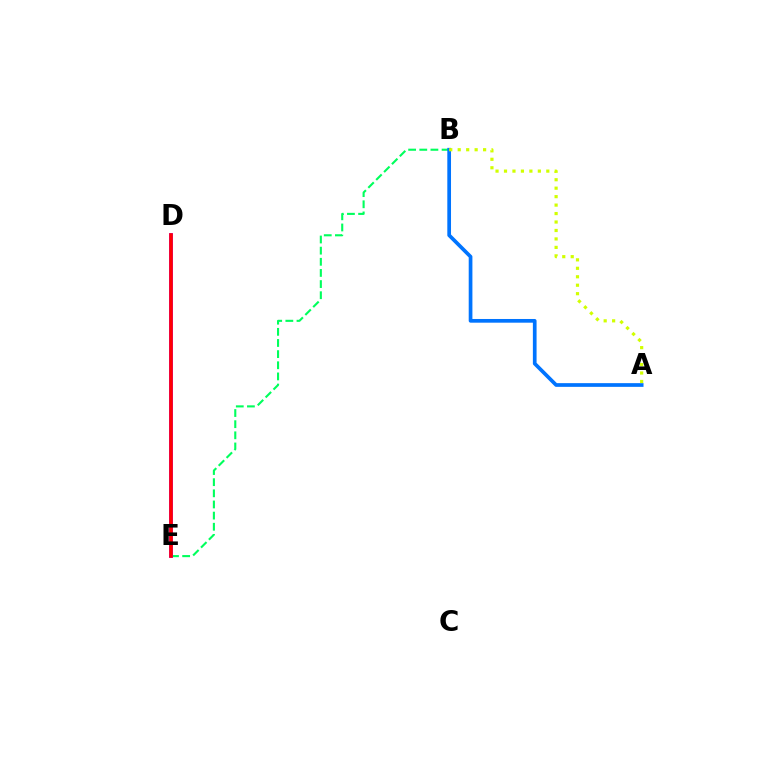{('B', 'E'): [{'color': '#00ff5c', 'line_style': 'dashed', 'thickness': 1.51}], ('D', 'E'): [{'color': '#b900ff', 'line_style': 'solid', 'thickness': 2.74}, {'color': '#ff0000', 'line_style': 'solid', 'thickness': 2.55}], ('A', 'B'): [{'color': '#0074ff', 'line_style': 'solid', 'thickness': 2.66}, {'color': '#d1ff00', 'line_style': 'dotted', 'thickness': 2.3}]}